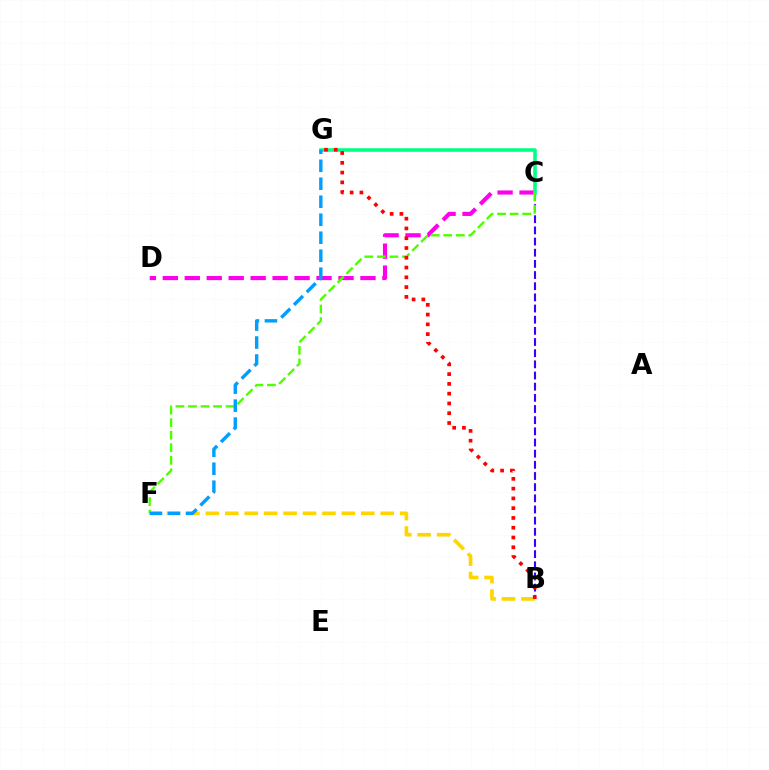{('C', 'D'): [{'color': '#ff00ed', 'line_style': 'dashed', 'thickness': 2.98}], ('B', 'C'): [{'color': '#3700ff', 'line_style': 'dashed', 'thickness': 1.52}], ('C', 'G'): [{'color': '#00ff86', 'line_style': 'solid', 'thickness': 2.57}], ('B', 'F'): [{'color': '#ffd500', 'line_style': 'dashed', 'thickness': 2.64}], ('C', 'F'): [{'color': '#4fff00', 'line_style': 'dashed', 'thickness': 1.7}], ('F', 'G'): [{'color': '#009eff', 'line_style': 'dashed', 'thickness': 2.44}], ('B', 'G'): [{'color': '#ff0000', 'line_style': 'dotted', 'thickness': 2.66}]}